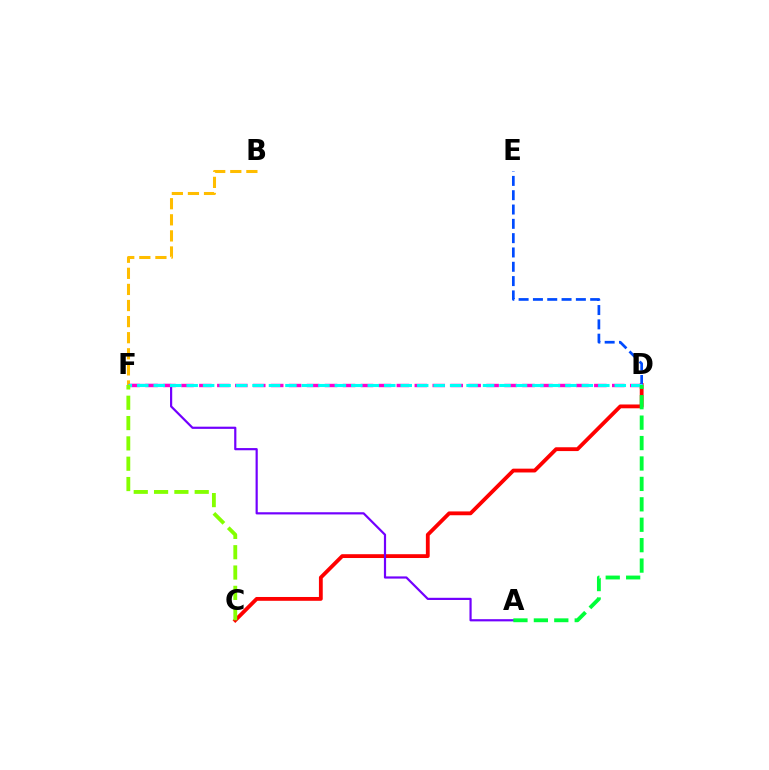{('C', 'D'): [{'color': '#ff0000', 'line_style': 'solid', 'thickness': 2.75}], ('A', 'F'): [{'color': '#7200ff', 'line_style': 'solid', 'thickness': 1.58}], ('B', 'F'): [{'color': '#ffbd00', 'line_style': 'dashed', 'thickness': 2.19}], ('D', 'E'): [{'color': '#004bff', 'line_style': 'dashed', 'thickness': 1.94}], ('D', 'F'): [{'color': '#ff00cf', 'line_style': 'dashed', 'thickness': 2.44}, {'color': '#00fff6', 'line_style': 'dashed', 'thickness': 2.24}], ('A', 'D'): [{'color': '#00ff39', 'line_style': 'dashed', 'thickness': 2.77}], ('C', 'F'): [{'color': '#84ff00', 'line_style': 'dashed', 'thickness': 2.76}]}